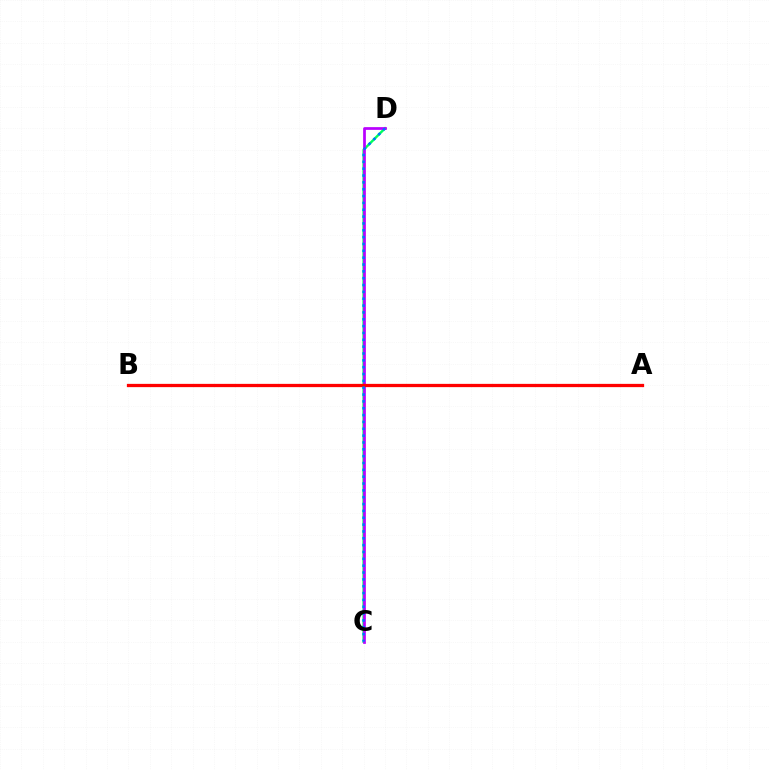{('C', 'D'): [{'color': '#00ff5c', 'line_style': 'solid', 'thickness': 1.73}, {'color': '#b900ff', 'line_style': 'solid', 'thickness': 1.96}, {'color': '#0074ff', 'line_style': 'dotted', 'thickness': 1.86}], ('A', 'B'): [{'color': '#d1ff00', 'line_style': 'dashed', 'thickness': 2.18}, {'color': '#ff0000', 'line_style': 'solid', 'thickness': 2.35}]}